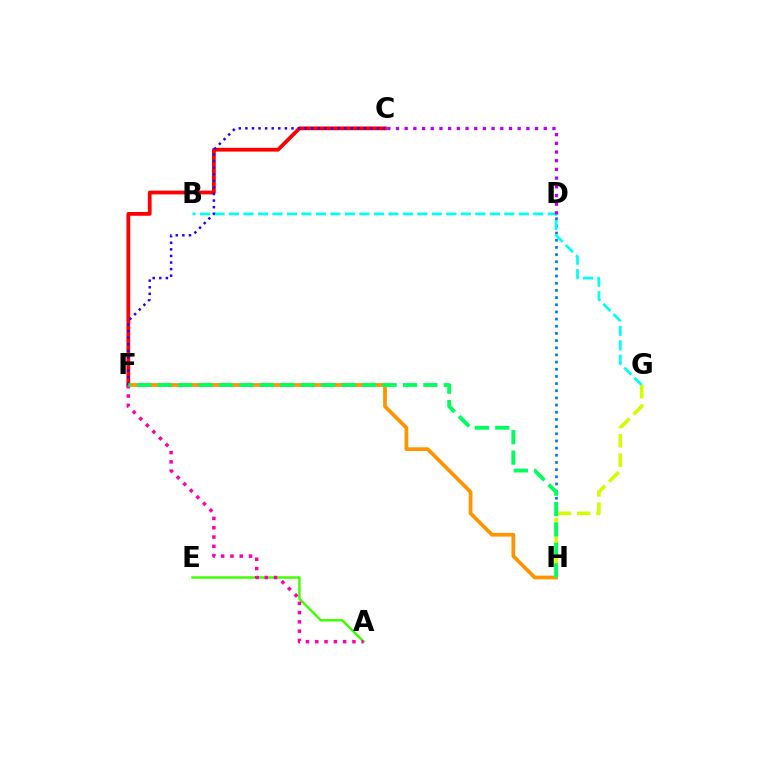{('D', 'H'): [{'color': '#0074ff', 'line_style': 'dotted', 'thickness': 1.95}], ('B', 'G'): [{'color': '#00fff6', 'line_style': 'dashed', 'thickness': 1.97}], ('A', 'E'): [{'color': '#3dff00', 'line_style': 'solid', 'thickness': 1.76}], ('F', 'H'): [{'color': '#ff9400', 'line_style': 'solid', 'thickness': 2.69}, {'color': '#00ff5c', 'line_style': 'dashed', 'thickness': 2.78}], ('C', 'F'): [{'color': '#ff0000', 'line_style': 'solid', 'thickness': 2.71}, {'color': '#2500ff', 'line_style': 'dotted', 'thickness': 1.79}], ('A', 'F'): [{'color': '#ff00ac', 'line_style': 'dotted', 'thickness': 2.52}], ('G', 'H'): [{'color': '#d1ff00', 'line_style': 'dashed', 'thickness': 2.62}], ('C', 'D'): [{'color': '#b900ff', 'line_style': 'dotted', 'thickness': 2.36}]}